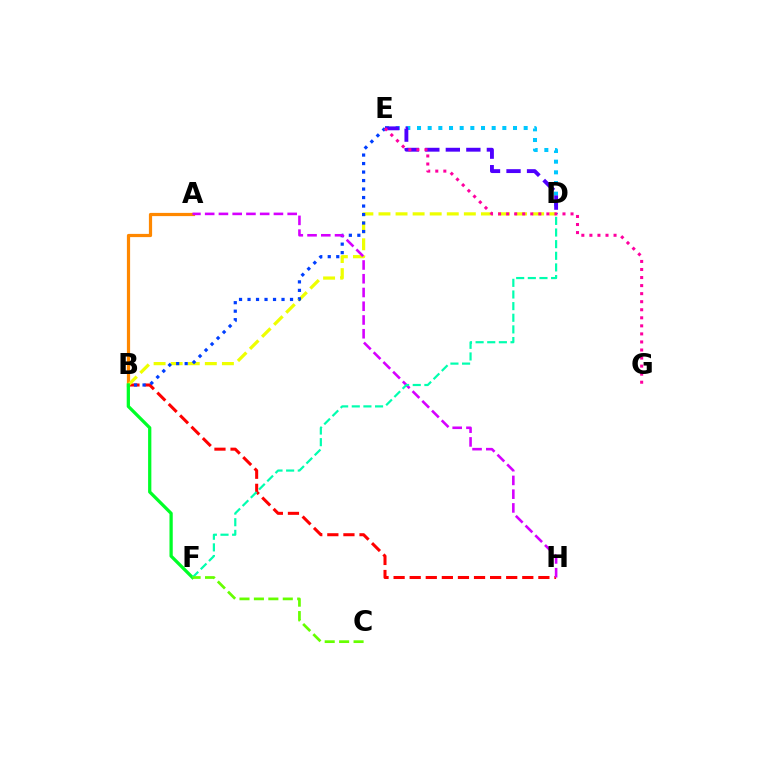{('A', 'B'): [{'color': '#ff8800', 'line_style': 'solid', 'thickness': 2.31}], ('B', 'H'): [{'color': '#ff0000', 'line_style': 'dashed', 'thickness': 2.19}], ('D', 'E'): [{'color': '#00c7ff', 'line_style': 'dotted', 'thickness': 2.9}, {'color': '#4f00ff', 'line_style': 'dashed', 'thickness': 2.79}], ('B', 'D'): [{'color': '#eeff00', 'line_style': 'dashed', 'thickness': 2.32}], ('B', 'E'): [{'color': '#003fff', 'line_style': 'dotted', 'thickness': 2.31}], ('A', 'H'): [{'color': '#d600ff', 'line_style': 'dashed', 'thickness': 1.87}], ('B', 'F'): [{'color': '#00ff27', 'line_style': 'solid', 'thickness': 2.35}], ('E', 'G'): [{'color': '#ff00a0', 'line_style': 'dotted', 'thickness': 2.19}], ('D', 'F'): [{'color': '#00ffaf', 'line_style': 'dashed', 'thickness': 1.58}], ('C', 'F'): [{'color': '#66ff00', 'line_style': 'dashed', 'thickness': 1.96}]}